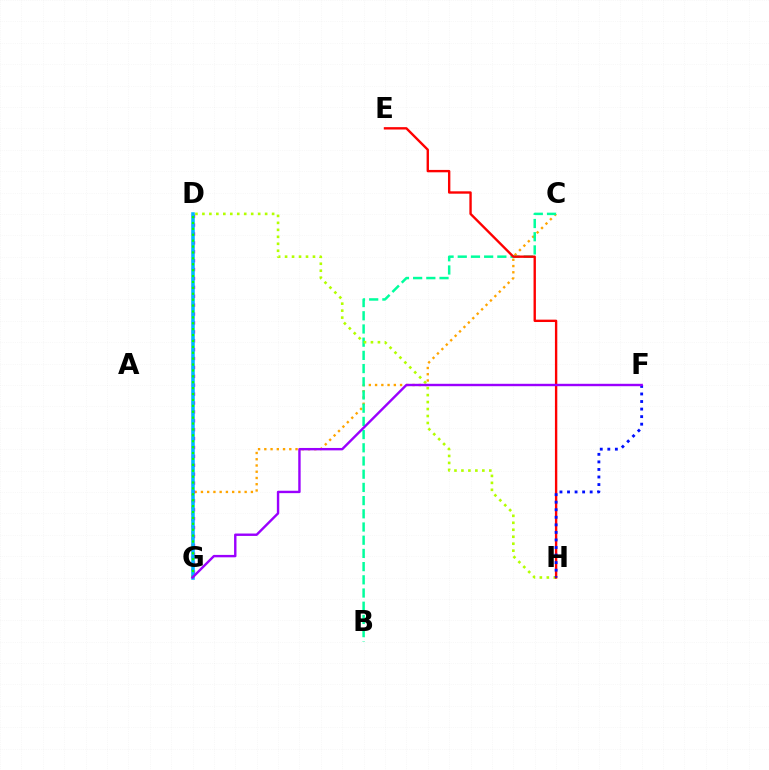{('C', 'G'): [{'color': '#ffa500', 'line_style': 'dotted', 'thickness': 1.7}], ('B', 'C'): [{'color': '#00ff9d', 'line_style': 'dashed', 'thickness': 1.79}], ('D', 'G'): [{'color': '#ff00bd', 'line_style': 'dotted', 'thickness': 2.42}, {'color': '#00b5ff', 'line_style': 'solid', 'thickness': 2.55}, {'color': '#08ff00', 'line_style': 'dotted', 'thickness': 1.6}], ('D', 'H'): [{'color': '#b3ff00', 'line_style': 'dotted', 'thickness': 1.89}], ('E', 'H'): [{'color': '#ff0000', 'line_style': 'solid', 'thickness': 1.71}], ('F', 'H'): [{'color': '#0010ff', 'line_style': 'dotted', 'thickness': 2.05}], ('F', 'G'): [{'color': '#9b00ff', 'line_style': 'solid', 'thickness': 1.73}]}